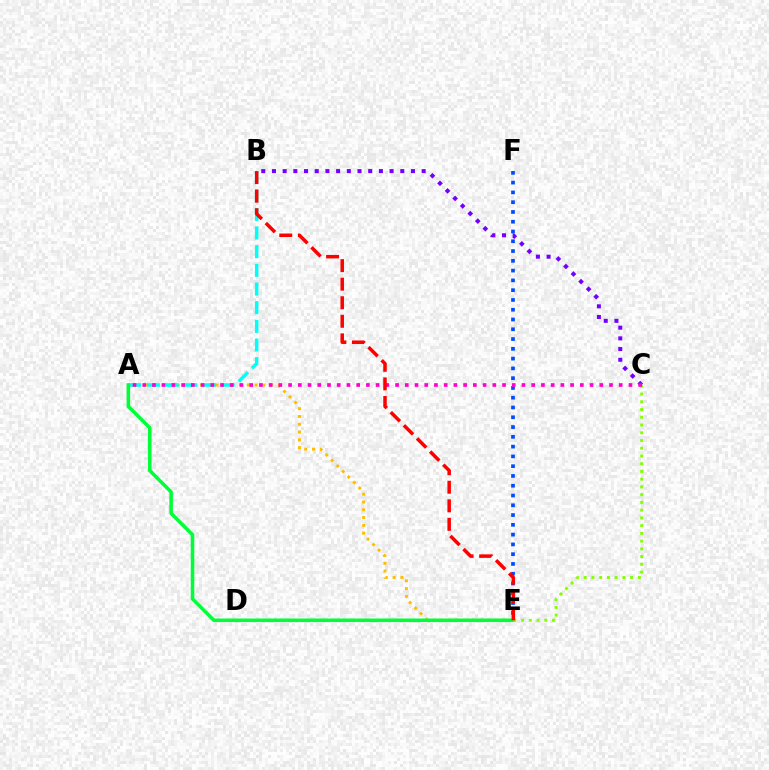{('E', 'F'): [{'color': '#004bff', 'line_style': 'dotted', 'thickness': 2.66}], ('A', 'E'): [{'color': '#ffbd00', 'line_style': 'dotted', 'thickness': 2.12}, {'color': '#00ff39', 'line_style': 'solid', 'thickness': 2.55}], ('A', 'B'): [{'color': '#00fff6', 'line_style': 'dashed', 'thickness': 2.53}], ('B', 'C'): [{'color': '#7200ff', 'line_style': 'dotted', 'thickness': 2.91}], ('C', 'E'): [{'color': '#84ff00', 'line_style': 'dotted', 'thickness': 2.1}], ('A', 'C'): [{'color': '#ff00cf', 'line_style': 'dotted', 'thickness': 2.64}], ('B', 'E'): [{'color': '#ff0000', 'line_style': 'dashed', 'thickness': 2.52}]}